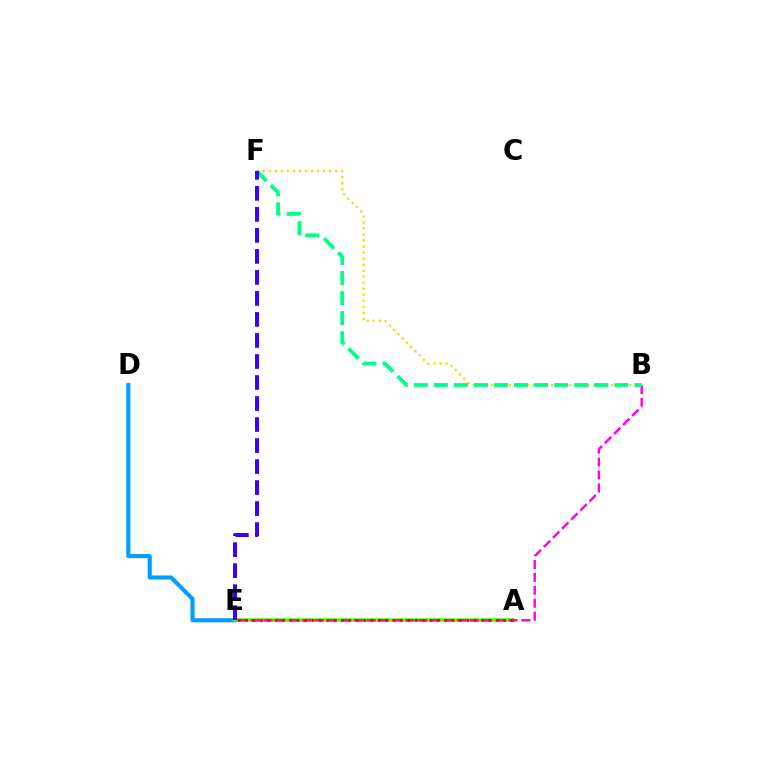{('D', 'E'): [{'color': '#009eff', 'line_style': 'solid', 'thickness': 2.96}], ('A', 'E'): [{'color': '#4fff00', 'line_style': 'solid', 'thickness': 2.58}, {'color': '#ff0000', 'line_style': 'dotted', 'thickness': 2.0}], ('B', 'E'): [{'color': '#ff00ed', 'line_style': 'dashed', 'thickness': 1.75}], ('B', 'F'): [{'color': '#ffd500', 'line_style': 'dotted', 'thickness': 1.64}, {'color': '#00ff86', 'line_style': 'dashed', 'thickness': 2.72}], ('E', 'F'): [{'color': '#3700ff', 'line_style': 'dashed', 'thickness': 2.85}]}